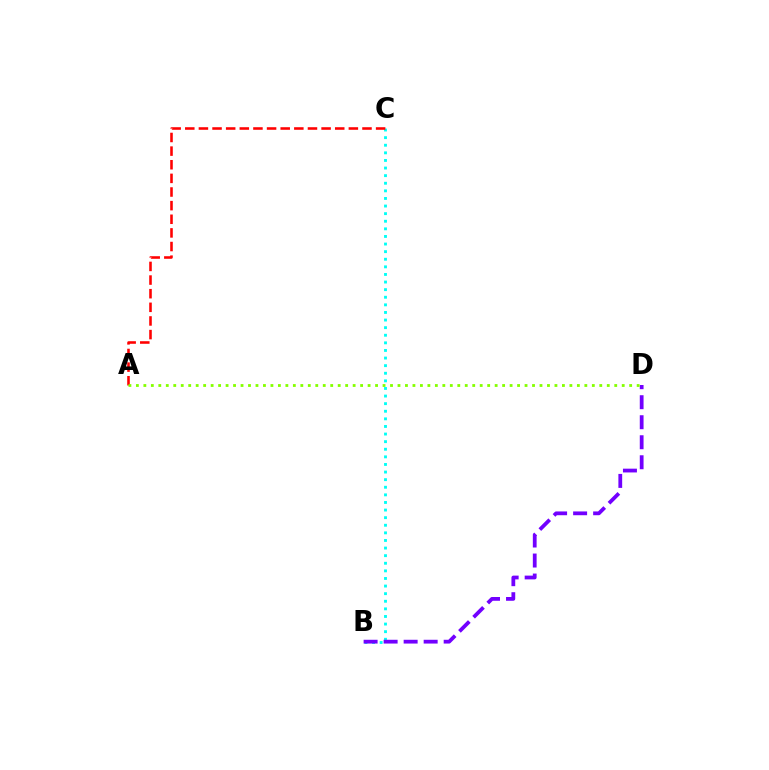{('B', 'C'): [{'color': '#00fff6', 'line_style': 'dotted', 'thickness': 2.06}], ('A', 'C'): [{'color': '#ff0000', 'line_style': 'dashed', 'thickness': 1.85}], ('B', 'D'): [{'color': '#7200ff', 'line_style': 'dashed', 'thickness': 2.72}], ('A', 'D'): [{'color': '#84ff00', 'line_style': 'dotted', 'thickness': 2.03}]}